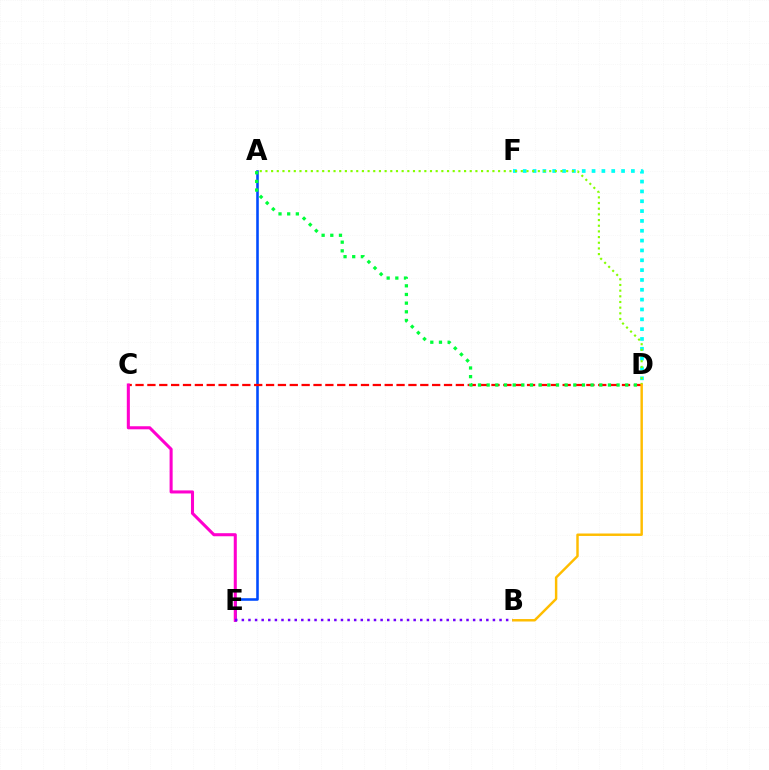{('A', 'E'): [{'color': '#004bff', 'line_style': 'solid', 'thickness': 1.86}], ('C', 'D'): [{'color': '#ff0000', 'line_style': 'dashed', 'thickness': 1.61}], ('A', 'D'): [{'color': '#00ff39', 'line_style': 'dotted', 'thickness': 2.35}, {'color': '#84ff00', 'line_style': 'dotted', 'thickness': 1.54}], ('D', 'F'): [{'color': '#00fff6', 'line_style': 'dotted', 'thickness': 2.67}], ('C', 'E'): [{'color': '#ff00cf', 'line_style': 'solid', 'thickness': 2.2}], ('B', 'E'): [{'color': '#7200ff', 'line_style': 'dotted', 'thickness': 1.8}], ('B', 'D'): [{'color': '#ffbd00', 'line_style': 'solid', 'thickness': 1.77}]}